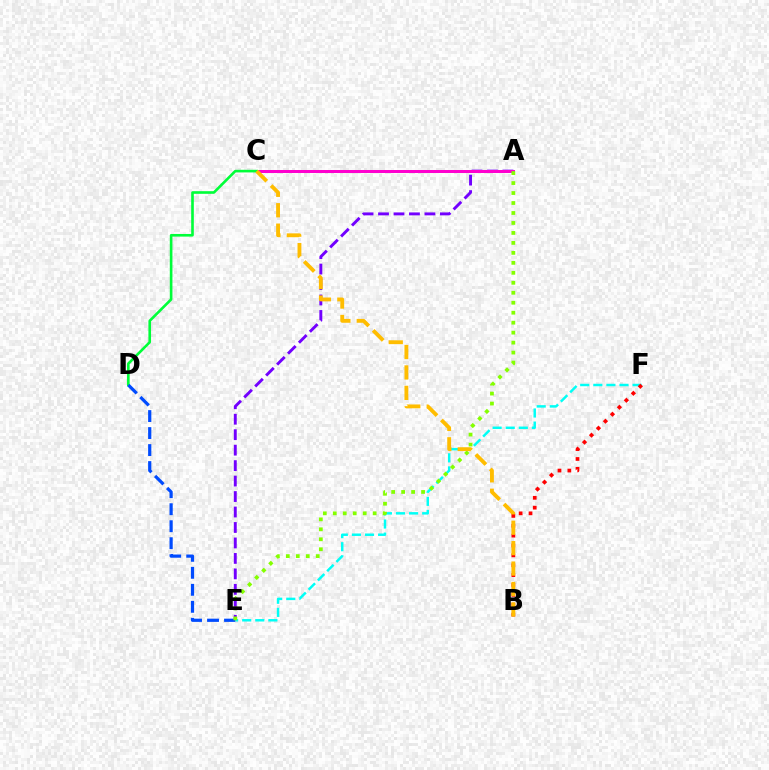{('A', 'E'): [{'color': '#7200ff', 'line_style': 'dashed', 'thickness': 2.1}, {'color': '#84ff00', 'line_style': 'dotted', 'thickness': 2.71}], ('A', 'C'): [{'color': '#ff00cf', 'line_style': 'solid', 'thickness': 2.16}], ('C', 'D'): [{'color': '#00ff39', 'line_style': 'solid', 'thickness': 1.89}], ('E', 'F'): [{'color': '#00fff6', 'line_style': 'dashed', 'thickness': 1.78}], ('B', 'F'): [{'color': '#ff0000', 'line_style': 'dotted', 'thickness': 2.68}], ('D', 'E'): [{'color': '#004bff', 'line_style': 'dashed', 'thickness': 2.31}], ('B', 'C'): [{'color': '#ffbd00', 'line_style': 'dashed', 'thickness': 2.77}]}